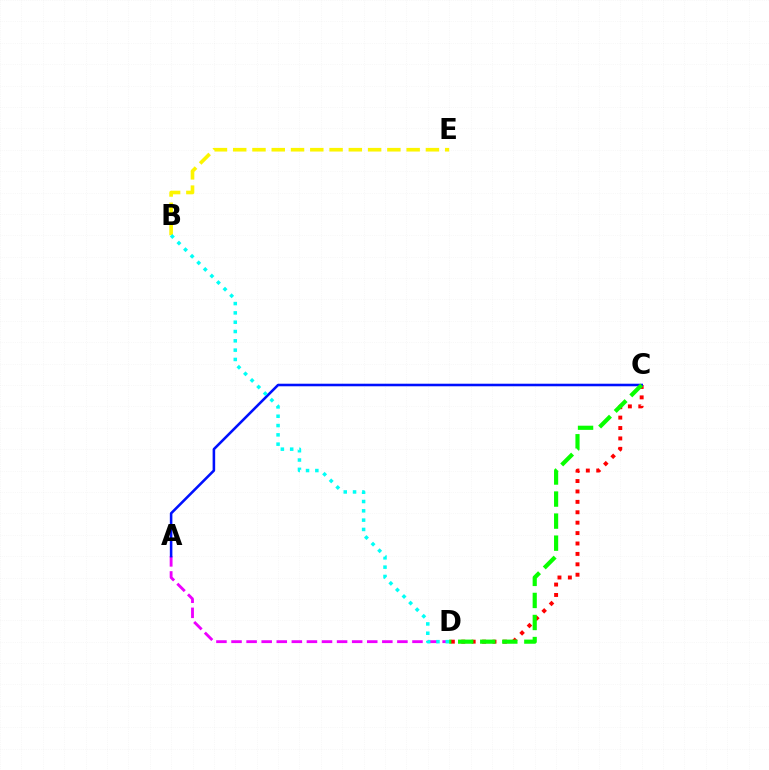{('C', 'D'): [{'color': '#ff0000', 'line_style': 'dotted', 'thickness': 2.83}, {'color': '#08ff00', 'line_style': 'dashed', 'thickness': 3.0}], ('A', 'D'): [{'color': '#ee00ff', 'line_style': 'dashed', 'thickness': 2.05}], ('B', 'E'): [{'color': '#fcf500', 'line_style': 'dashed', 'thickness': 2.62}], ('A', 'C'): [{'color': '#0010ff', 'line_style': 'solid', 'thickness': 1.84}], ('B', 'D'): [{'color': '#00fff6', 'line_style': 'dotted', 'thickness': 2.53}]}